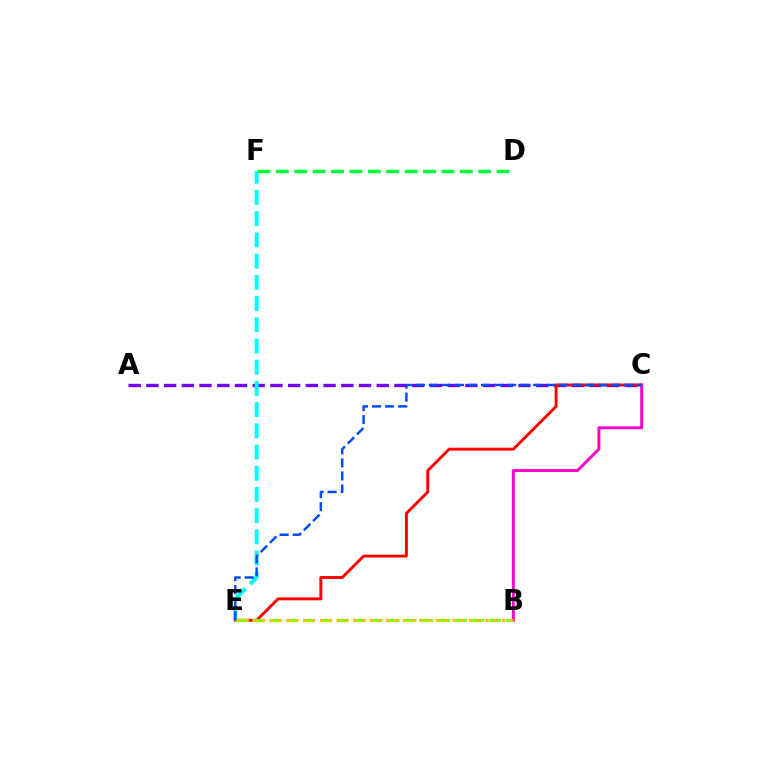{('A', 'C'): [{'color': '#7200ff', 'line_style': 'dashed', 'thickness': 2.41}], ('C', 'E'): [{'color': '#ff0000', 'line_style': 'solid', 'thickness': 2.1}, {'color': '#004bff', 'line_style': 'dashed', 'thickness': 1.77}], ('E', 'F'): [{'color': '#00fff6', 'line_style': 'dashed', 'thickness': 2.88}], ('D', 'F'): [{'color': '#00ff39', 'line_style': 'dashed', 'thickness': 2.5}], ('B', 'E'): [{'color': '#84ff00', 'line_style': 'dashed', 'thickness': 2.3}, {'color': '#ffbd00', 'line_style': 'dotted', 'thickness': 2.25}], ('B', 'C'): [{'color': '#ff00cf', 'line_style': 'solid', 'thickness': 2.12}]}